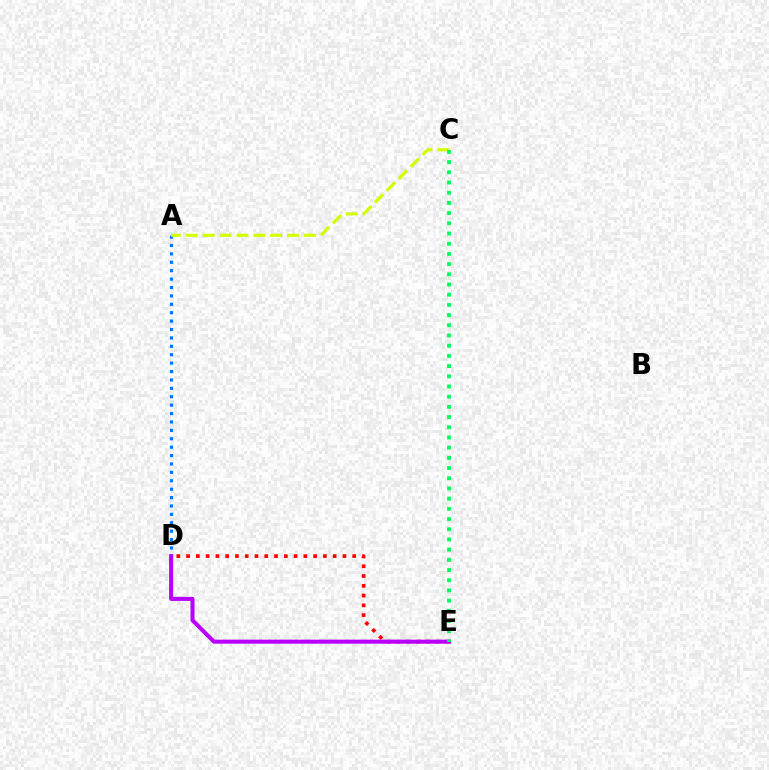{('A', 'D'): [{'color': '#0074ff', 'line_style': 'dotted', 'thickness': 2.28}], ('D', 'E'): [{'color': '#ff0000', 'line_style': 'dotted', 'thickness': 2.66}, {'color': '#b900ff', 'line_style': 'solid', 'thickness': 2.91}], ('A', 'C'): [{'color': '#d1ff00', 'line_style': 'dashed', 'thickness': 2.29}], ('C', 'E'): [{'color': '#00ff5c', 'line_style': 'dotted', 'thickness': 2.77}]}